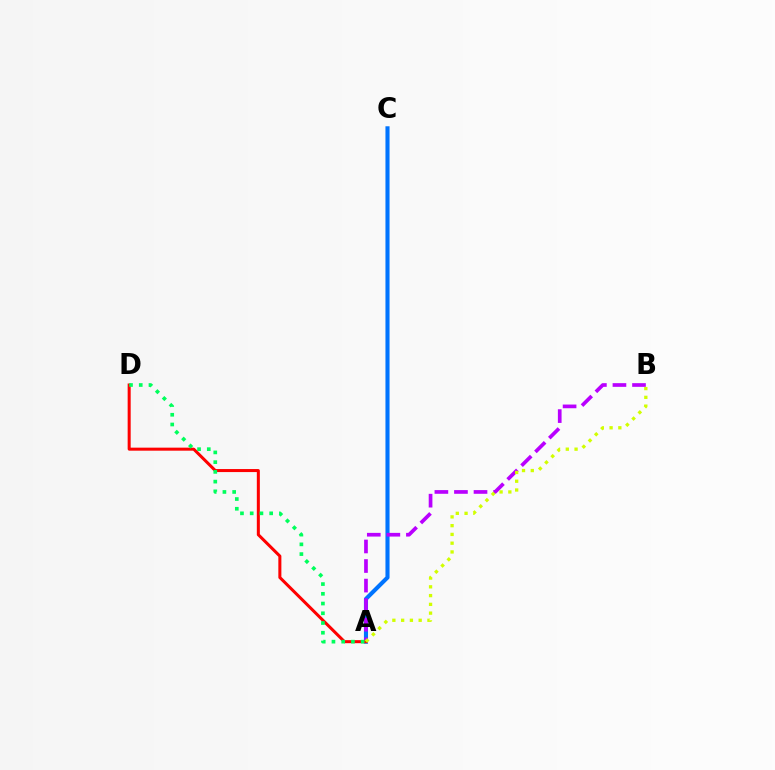{('A', 'C'): [{'color': '#0074ff', 'line_style': 'solid', 'thickness': 2.95}], ('A', 'B'): [{'color': '#b900ff', 'line_style': 'dashed', 'thickness': 2.66}, {'color': '#d1ff00', 'line_style': 'dotted', 'thickness': 2.38}], ('A', 'D'): [{'color': '#ff0000', 'line_style': 'solid', 'thickness': 2.18}, {'color': '#00ff5c', 'line_style': 'dotted', 'thickness': 2.64}]}